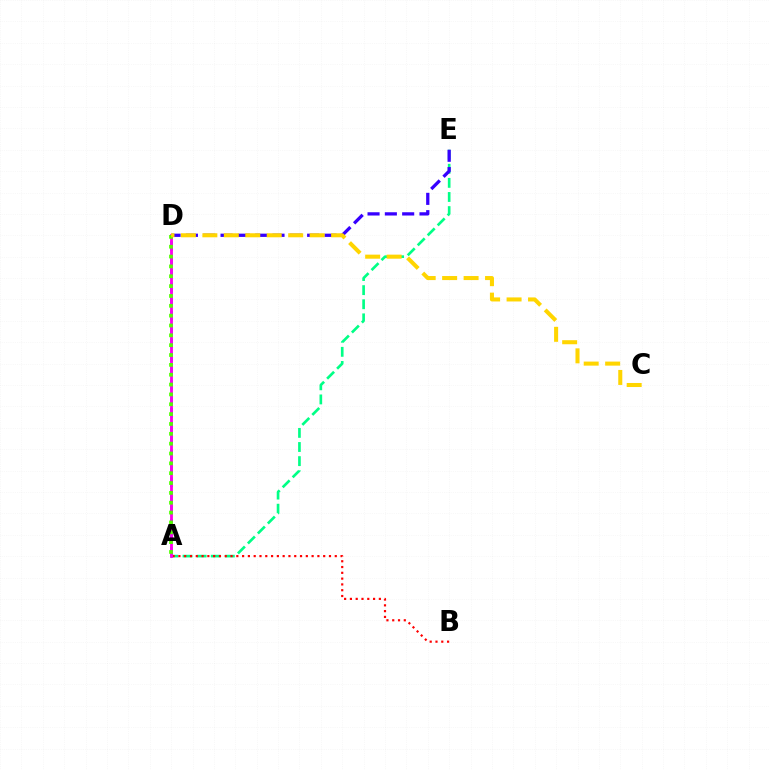{('A', 'E'): [{'color': '#00ff86', 'line_style': 'dashed', 'thickness': 1.92}], ('A', 'D'): [{'color': '#009eff', 'line_style': 'dashed', 'thickness': 1.89}, {'color': '#ff00ed', 'line_style': 'solid', 'thickness': 2.03}, {'color': '#4fff00', 'line_style': 'dotted', 'thickness': 2.68}], ('A', 'B'): [{'color': '#ff0000', 'line_style': 'dotted', 'thickness': 1.57}], ('D', 'E'): [{'color': '#3700ff', 'line_style': 'dashed', 'thickness': 2.35}], ('C', 'D'): [{'color': '#ffd500', 'line_style': 'dashed', 'thickness': 2.92}]}